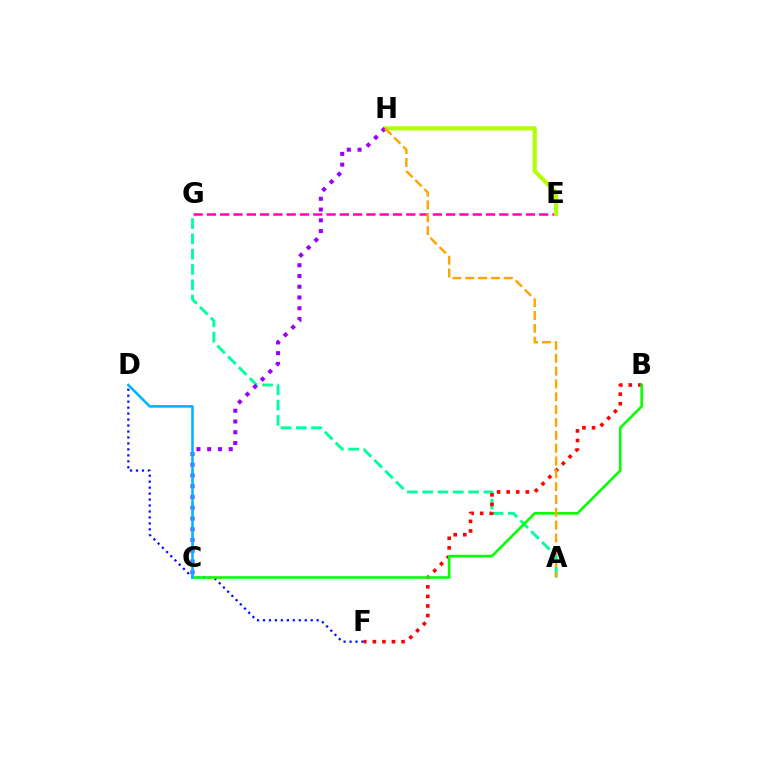{('E', 'G'): [{'color': '#ff00bd', 'line_style': 'dashed', 'thickness': 1.81}], ('A', 'G'): [{'color': '#00ff9d', 'line_style': 'dashed', 'thickness': 2.08}], ('B', 'F'): [{'color': '#ff0000', 'line_style': 'dotted', 'thickness': 2.6}], ('E', 'H'): [{'color': '#b3ff00', 'line_style': 'solid', 'thickness': 2.97}], ('D', 'F'): [{'color': '#0010ff', 'line_style': 'dotted', 'thickness': 1.62}], ('B', 'C'): [{'color': '#08ff00', 'line_style': 'solid', 'thickness': 1.88}], ('C', 'H'): [{'color': '#9b00ff', 'line_style': 'dotted', 'thickness': 2.92}], ('A', 'H'): [{'color': '#ffa500', 'line_style': 'dashed', 'thickness': 1.74}], ('C', 'D'): [{'color': '#00b5ff', 'line_style': 'solid', 'thickness': 1.87}]}